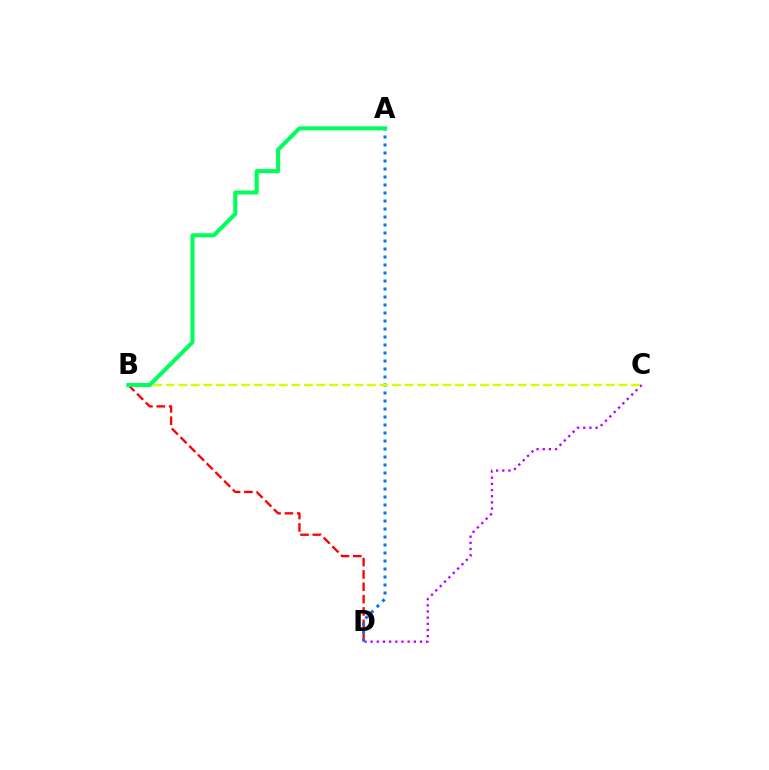{('B', 'D'): [{'color': '#ff0000', 'line_style': 'dashed', 'thickness': 1.68}], ('C', 'D'): [{'color': '#b900ff', 'line_style': 'dotted', 'thickness': 1.68}], ('A', 'D'): [{'color': '#0074ff', 'line_style': 'dotted', 'thickness': 2.17}], ('B', 'C'): [{'color': '#d1ff00', 'line_style': 'dashed', 'thickness': 1.71}], ('A', 'B'): [{'color': '#00ff5c', 'line_style': 'solid', 'thickness': 2.93}]}